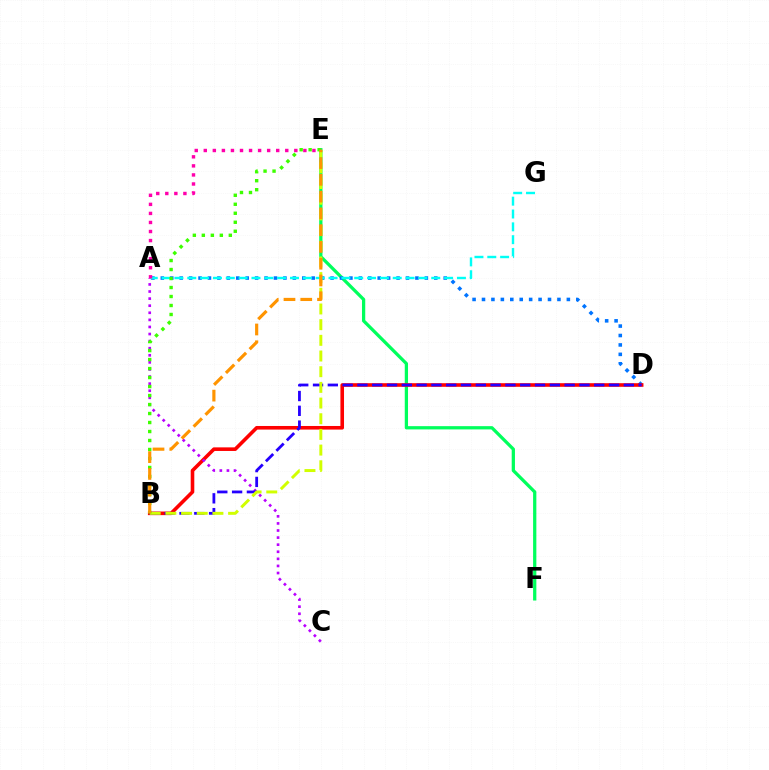{('E', 'F'): [{'color': '#00ff5c', 'line_style': 'solid', 'thickness': 2.35}], ('A', 'D'): [{'color': '#0074ff', 'line_style': 'dotted', 'thickness': 2.56}], ('B', 'D'): [{'color': '#ff0000', 'line_style': 'solid', 'thickness': 2.59}, {'color': '#2500ff', 'line_style': 'dashed', 'thickness': 2.01}], ('A', 'C'): [{'color': '#b900ff', 'line_style': 'dotted', 'thickness': 1.93}], ('B', 'E'): [{'color': '#d1ff00', 'line_style': 'dashed', 'thickness': 2.13}, {'color': '#3dff00', 'line_style': 'dotted', 'thickness': 2.44}, {'color': '#ff9400', 'line_style': 'dashed', 'thickness': 2.28}], ('A', 'G'): [{'color': '#00fff6', 'line_style': 'dashed', 'thickness': 1.74}], ('A', 'E'): [{'color': '#ff00ac', 'line_style': 'dotted', 'thickness': 2.46}]}